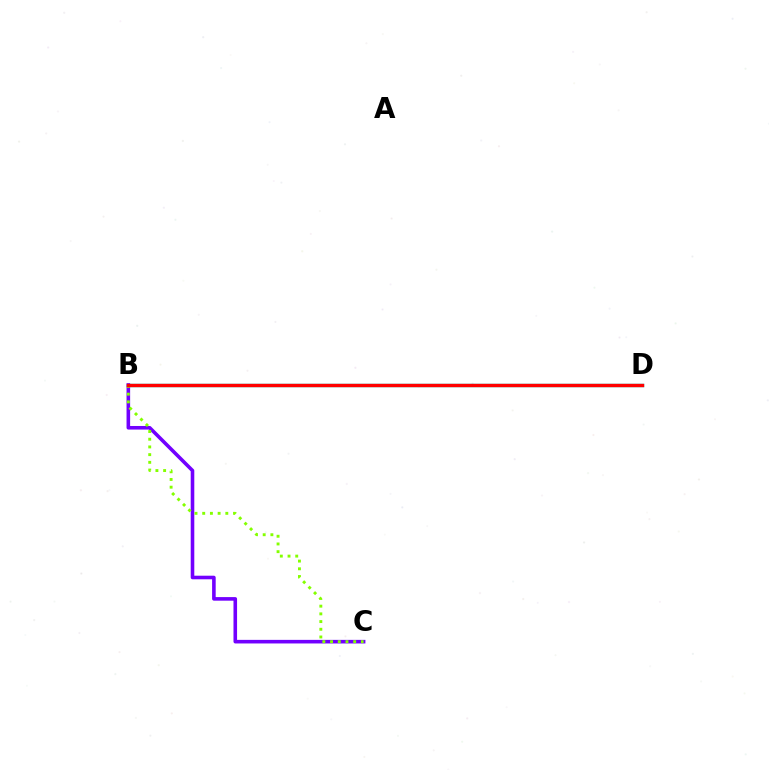{('B', 'D'): [{'color': '#00fff6', 'line_style': 'solid', 'thickness': 2.47}, {'color': '#ff0000', 'line_style': 'solid', 'thickness': 2.46}], ('B', 'C'): [{'color': '#7200ff', 'line_style': 'solid', 'thickness': 2.58}, {'color': '#84ff00', 'line_style': 'dotted', 'thickness': 2.09}]}